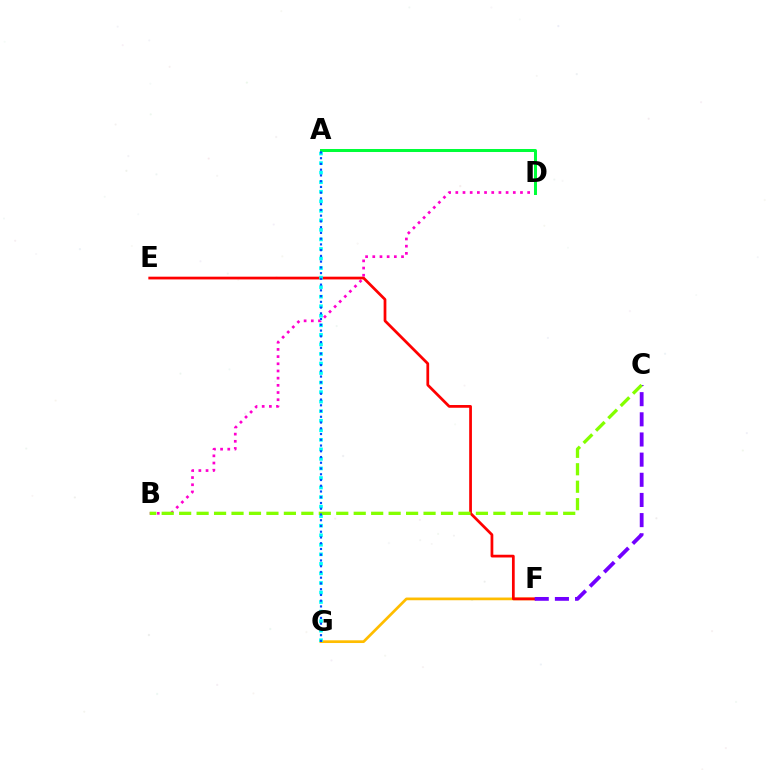{('B', 'D'): [{'color': '#ff00cf', 'line_style': 'dotted', 'thickness': 1.95}], ('F', 'G'): [{'color': '#ffbd00', 'line_style': 'solid', 'thickness': 1.95}], ('E', 'F'): [{'color': '#ff0000', 'line_style': 'solid', 'thickness': 1.97}], ('A', 'D'): [{'color': '#00ff39', 'line_style': 'solid', 'thickness': 2.17}], ('C', 'F'): [{'color': '#7200ff', 'line_style': 'dashed', 'thickness': 2.74}], ('A', 'G'): [{'color': '#00fff6', 'line_style': 'dotted', 'thickness': 2.59}, {'color': '#004bff', 'line_style': 'dotted', 'thickness': 1.56}], ('B', 'C'): [{'color': '#84ff00', 'line_style': 'dashed', 'thickness': 2.37}]}